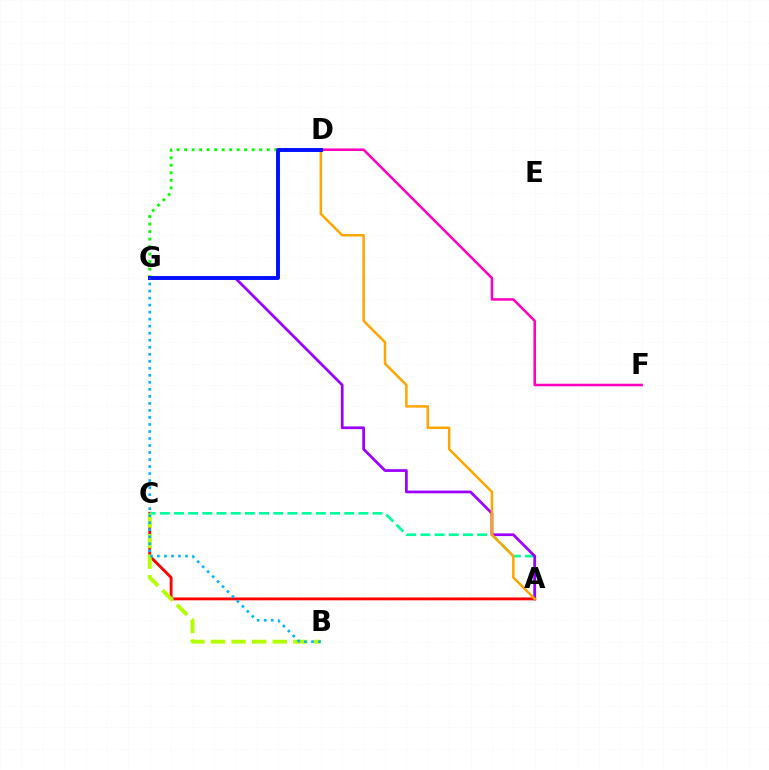{('A', 'C'): [{'color': '#ff0000', 'line_style': 'solid', 'thickness': 2.06}, {'color': '#00ff9d', 'line_style': 'dashed', 'thickness': 1.93}], ('D', 'G'): [{'color': '#08ff00', 'line_style': 'dotted', 'thickness': 2.04}, {'color': '#0010ff', 'line_style': 'solid', 'thickness': 2.82}], ('A', 'G'): [{'color': '#9b00ff', 'line_style': 'solid', 'thickness': 1.97}], ('B', 'C'): [{'color': '#b3ff00', 'line_style': 'dashed', 'thickness': 2.79}], ('A', 'D'): [{'color': '#ffa500', 'line_style': 'solid', 'thickness': 1.81}], ('D', 'F'): [{'color': '#ff00bd', 'line_style': 'solid', 'thickness': 1.82}], ('B', 'G'): [{'color': '#00b5ff', 'line_style': 'dotted', 'thickness': 1.91}]}